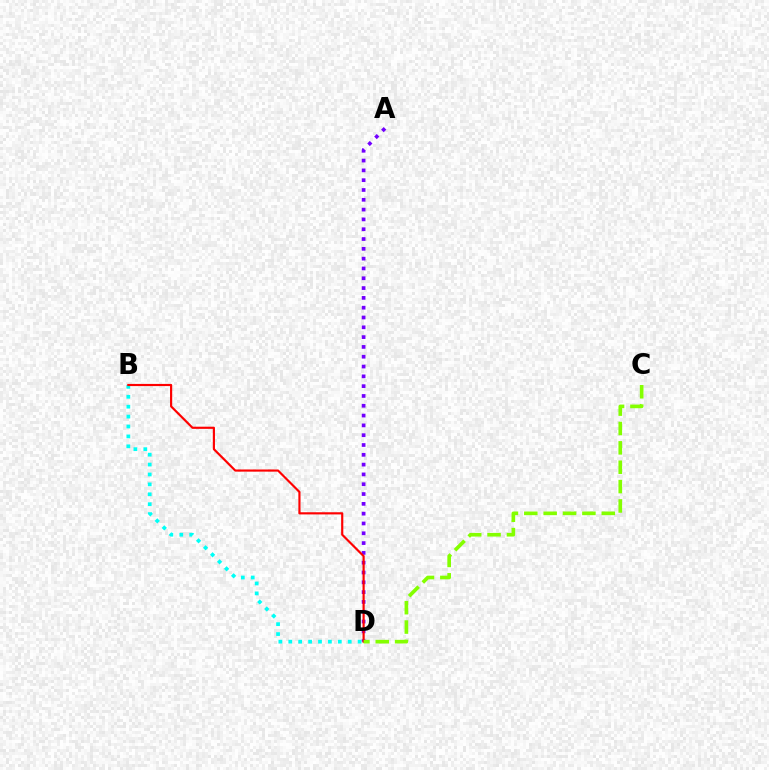{('B', 'D'): [{'color': '#00fff6', 'line_style': 'dotted', 'thickness': 2.69}, {'color': '#ff0000', 'line_style': 'solid', 'thickness': 1.56}], ('A', 'D'): [{'color': '#7200ff', 'line_style': 'dotted', 'thickness': 2.66}], ('C', 'D'): [{'color': '#84ff00', 'line_style': 'dashed', 'thickness': 2.63}]}